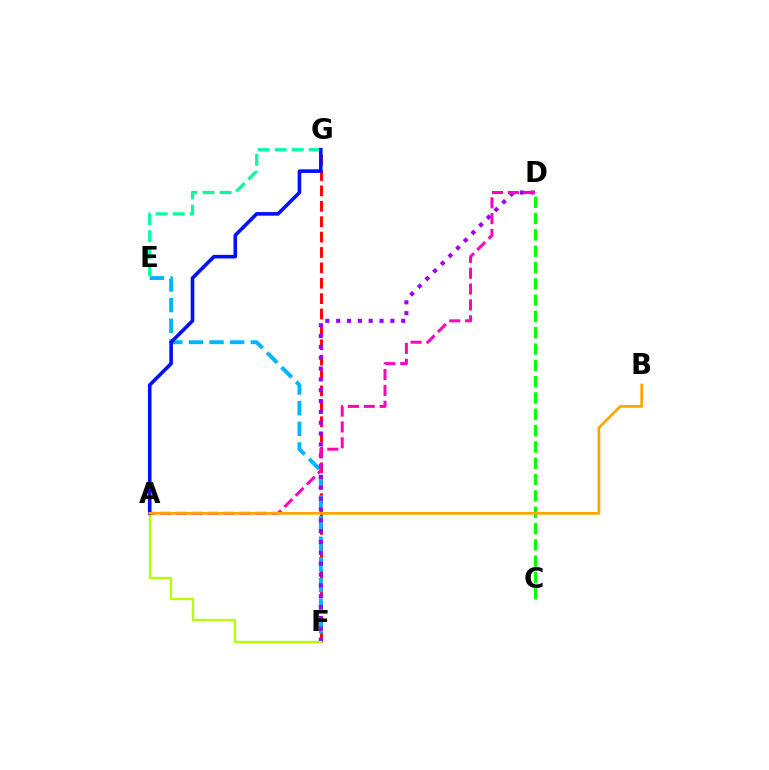{('F', 'G'): [{'color': '#ff0000', 'line_style': 'dashed', 'thickness': 2.09}], ('E', 'F'): [{'color': '#00b5ff', 'line_style': 'dashed', 'thickness': 2.8}], ('D', 'F'): [{'color': '#9b00ff', 'line_style': 'dotted', 'thickness': 2.95}], ('E', 'G'): [{'color': '#00ff9d', 'line_style': 'dashed', 'thickness': 2.32}], ('A', 'D'): [{'color': '#ff00bd', 'line_style': 'dashed', 'thickness': 2.15}], ('A', 'F'): [{'color': '#b3ff00', 'line_style': 'solid', 'thickness': 1.65}], ('A', 'G'): [{'color': '#0010ff', 'line_style': 'solid', 'thickness': 2.59}], ('C', 'D'): [{'color': '#08ff00', 'line_style': 'dashed', 'thickness': 2.22}], ('A', 'B'): [{'color': '#ffa500', 'line_style': 'solid', 'thickness': 1.95}]}